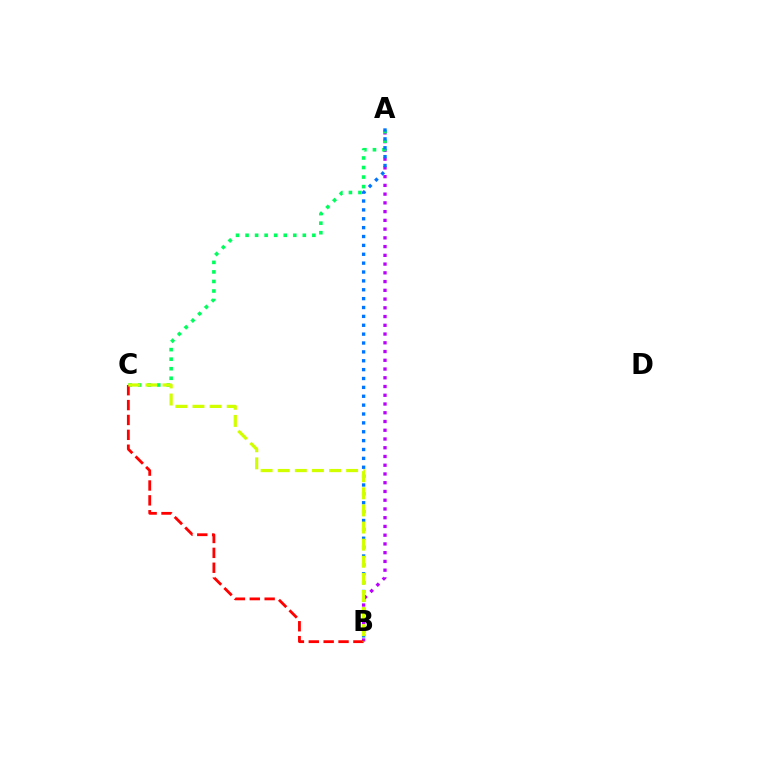{('A', 'B'): [{'color': '#b900ff', 'line_style': 'dotted', 'thickness': 2.38}, {'color': '#0074ff', 'line_style': 'dotted', 'thickness': 2.41}], ('A', 'C'): [{'color': '#00ff5c', 'line_style': 'dotted', 'thickness': 2.59}], ('B', 'C'): [{'color': '#ff0000', 'line_style': 'dashed', 'thickness': 2.02}, {'color': '#d1ff00', 'line_style': 'dashed', 'thickness': 2.32}]}